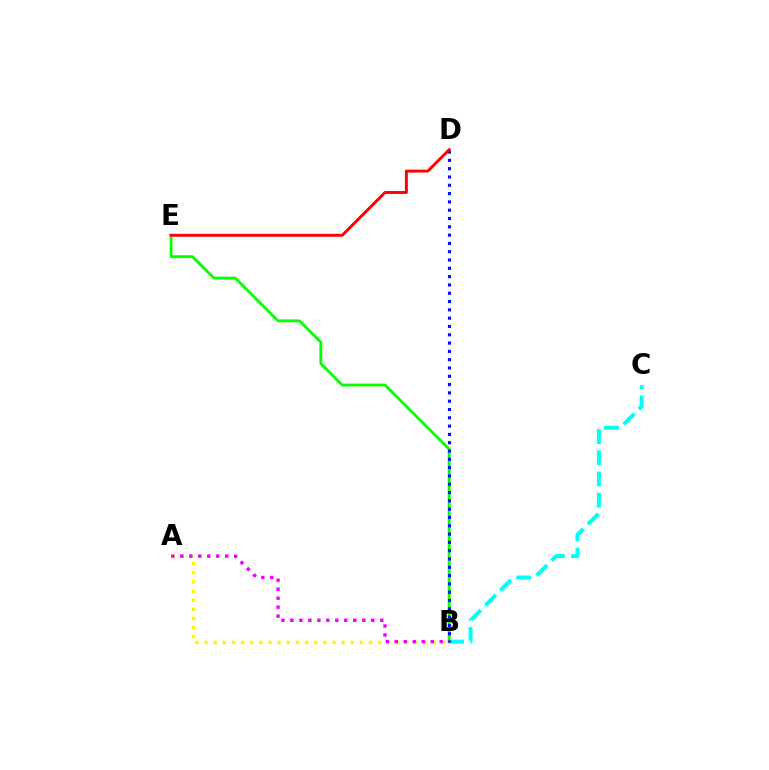{('B', 'C'): [{'color': '#00fff6', 'line_style': 'dashed', 'thickness': 2.89}], ('B', 'E'): [{'color': '#08ff00', 'line_style': 'solid', 'thickness': 2.04}], ('A', 'B'): [{'color': '#fcf500', 'line_style': 'dotted', 'thickness': 2.48}, {'color': '#ee00ff', 'line_style': 'dotted', 'thickness': 2.44}], ('B', 'D'): [{'color': '#0010ff', 'line_style': 'dotted', 'thickness': 2.26}], ('D', 'E'): [{'color': '#ff0000', 'line_style': 'solid', 'thickness': 2.1}]}